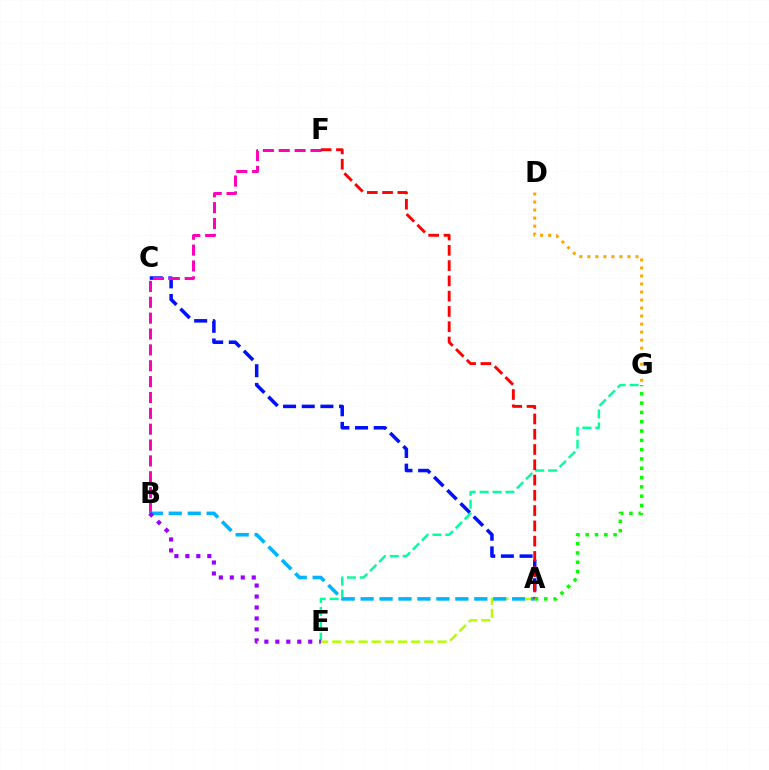{('E', 'G'): [{'color': '#00ff9d', 'line_style': 'dashed', 'thickness': 1.75}], ('A', 'C'): [{'color': '#0010ff', 'line_style': 'dashed', 'thickness': 2.54}], ('B', 'F'): [{'color': '#ff00bd', 'line_style': 'dashed', 'thickness': 2.15}], ('A', 'E'): [{'color': '#b3ff00', 'line_style': 'dashed', 'thickness': 1.79}], ('A', 'B'): [{'color': '#00b5ff', 'line_style': 'dashed', 'thickness': 2.57}], ('A', 'F'): [{'color': '#ff0000', 'line_style': 'dashed', 'thickness': 2.07}], ('D', 'G'): [{'color': '#ffa500', 'line_style': 'dotted', 'thickness': 2.18}], ('A', 'G'): [{'color': '#08ff00', 'line_style': 'dotted', 'thickness': 2.53}], ('B', 'E'): [{'color': '#9b00ff', 'line_style': 'dotted', 'thickness': 2.98}]}